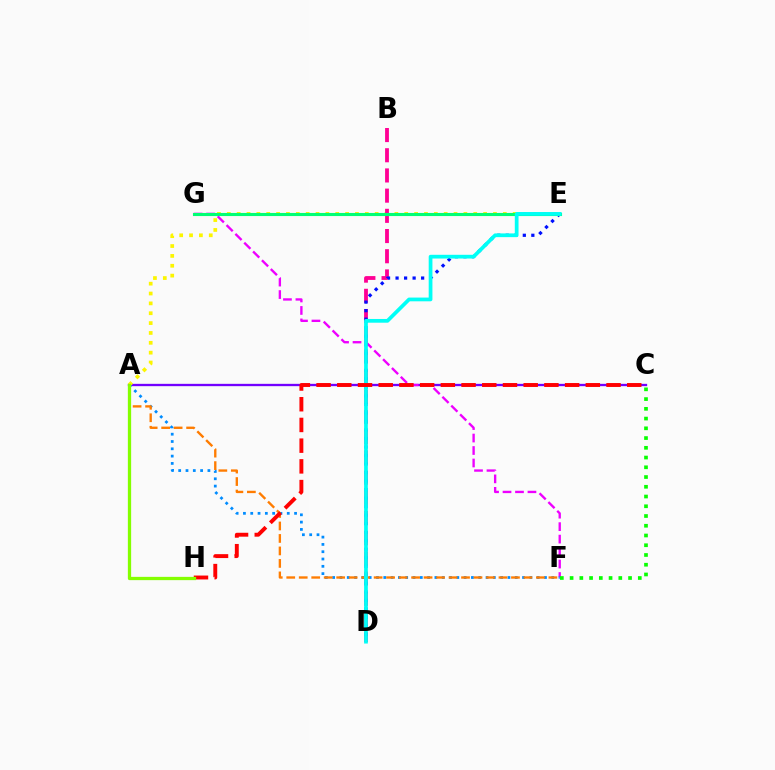{('A', 'C'): [{'color': '#7200ff', 'line_style': 'solid', 'thickness': 1.67}], ('F', 'G'): [{'color': '#ee00ff', 'line_style': 'dashed', 'thickness': 1.69}], ('A', 'E'): [{'color': '#fcf500', 'line_style': 'dotted', 'thickness': 2.68}], ('A', 'F'): [{'color': '#008cff', 'line_style': 'dotted', 'thickness': 1.98}, {'color': '#ff7c00', 'line_style': 'dashed', 'thickness': 1.7}], ('B', 'D'): [{'color': '#ff0094', 'line_style': 'dashed', 'thickness': 2.74}], ('D', 'E'): [{'color': '#0010ff', 'line_style': 'dotted', 'thickness': 2.32}, {'color': '#00fff6', 'line_style': 'solid', 'thickness': 2.69}], ('E', 'G'): [{'color': '#00ff74', 'line_style': 'solid', 'thickness': 2.24}], ('C', 'F'): [{'color': '#08ff00', 'line_style': 'dotted', 'thickness': 2.65}], ('C', 'H'): [{'color': '#ff0000', 'line_style': 'dashed', 'thickness': 2.81}], ('A', 'H'): [{'color': '#84ff00', 'line_style': 'solid', 'thickness': 2.36}]}